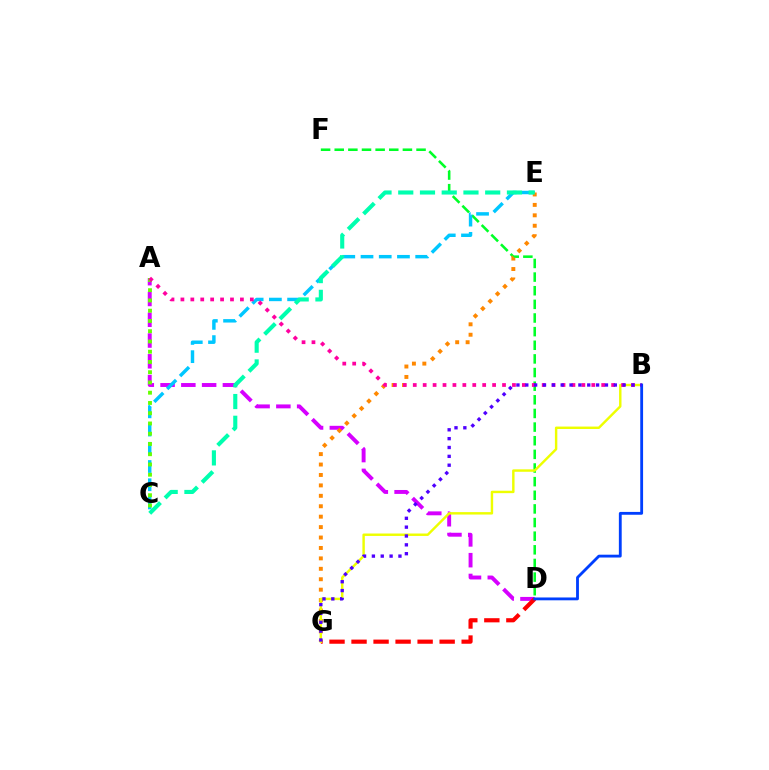{('A', 'D'): [{'color': '#d600ff', 'line_style': 'dashed', 'thickness': 2.82}], ('D', 'F'): [{'color': '#00ff27', 'line_style': 'dashed', 'thickness': 1.85}], ('C', 'E'): [{'color': '#00c7ff', 'line_style': 'dashed', 'thickness': 2.48}, {'color': '#00ffaf', 'line_style': 'dashed', 'thickness': 2.95}], ('A', 'C'): [{'color': '#66ff00', 'line_style': 'dotted', 'thickness': 2.79}], ('D', 'G'): [{'color': '#ff0000', 'line_style': 'dashed', 'thickness': 2.99}], ('E', 'G'): [{'color': '#ff8800', 'line_style': 'dotted', 'thickness': 2.83}], ('B', 'G'): [{'color': '#eeff00', 'line_style': 'solid', 'thickness': 1.75}, {'color': '#4f00ff', 'line_style': 'dotted', 'thickness': 2.4}], ('A', 'B'): [{'color': '#ff00a0', 'line_style': 'dotted', 'thickness': 2.69}], ('B', 'D'): [{'color': '#003fff', 'line_style': 'solid', 'thickness': 2.04}]}